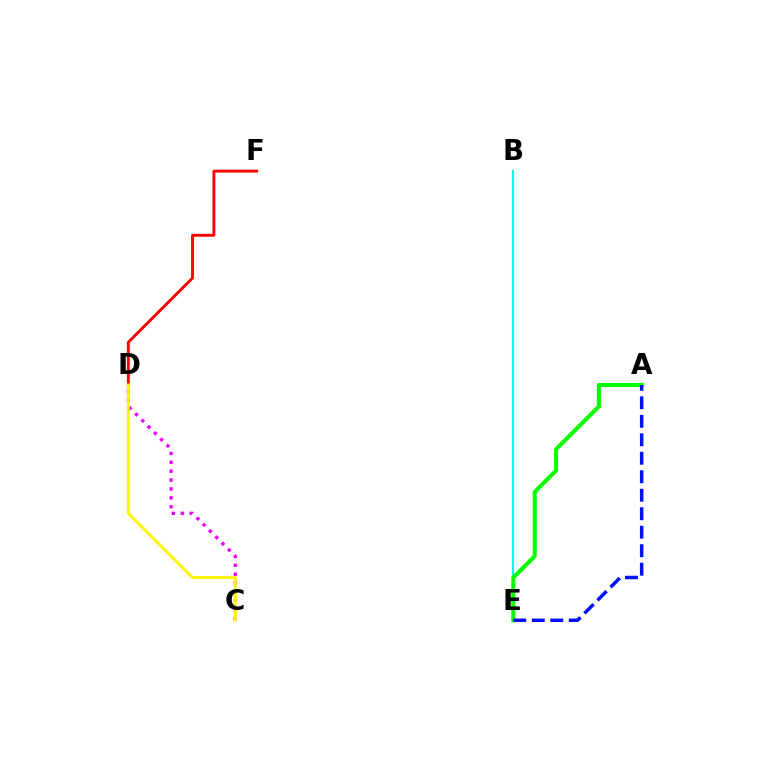{('B', 'E'): [{'color': '#00fff6', 'line_style': 'solid', 'thickness': 1.5}], ('D', 'F'): [{'color': '#ff0000', 'line_style': 'solid', 'thickness': 2.07}], ('C', 'D'): [{'color': '#ee00ff', 'line_style': 'dotted', 'thickness': 2.41}, {'color': '#fcf500', 'line_style': 'solid', 'thickness': 2.09}], ('A', 'E'): [{'color': '#08ff00', 'line_style': 'solid', 'thickness': 2.93}, {'color': '#0010ff', 'line_style': 'dashed', 'thickness': 2.51}]}